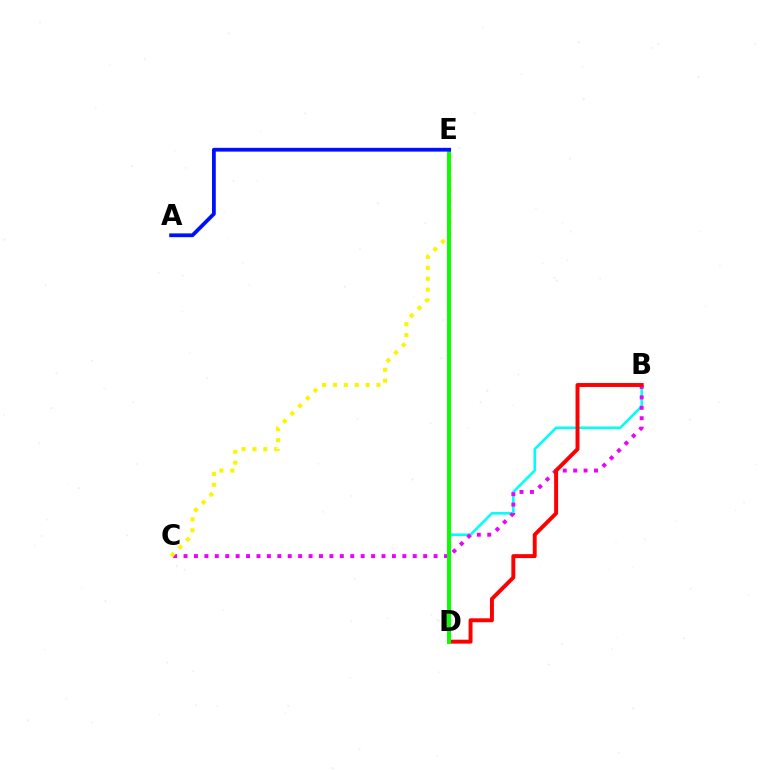{('B', 'D'): [{'color': '#00fff6', 'line_style': 'solid', 'thickness': 1.86}, {'color': '#ff0000', 'line_style': 'solid', 'thickness': 2.83}], ('B', 'C'): [{'color': '#ee00ff', 'line_style': 'dotted', 'thickness': 2.83}], ('C', 'E'): [{'color': '#fcf500', 'line_style': 'dotted', 'thickness': 2.96}], ('D', 'E'): [{'color': '#08ff00', 'line_style': 'solid', 'thickness': 2.84}], ('A', 'E'): [{'color': '#0010ff', 'line_style': 'solid', 'thickness': 2.72}]}